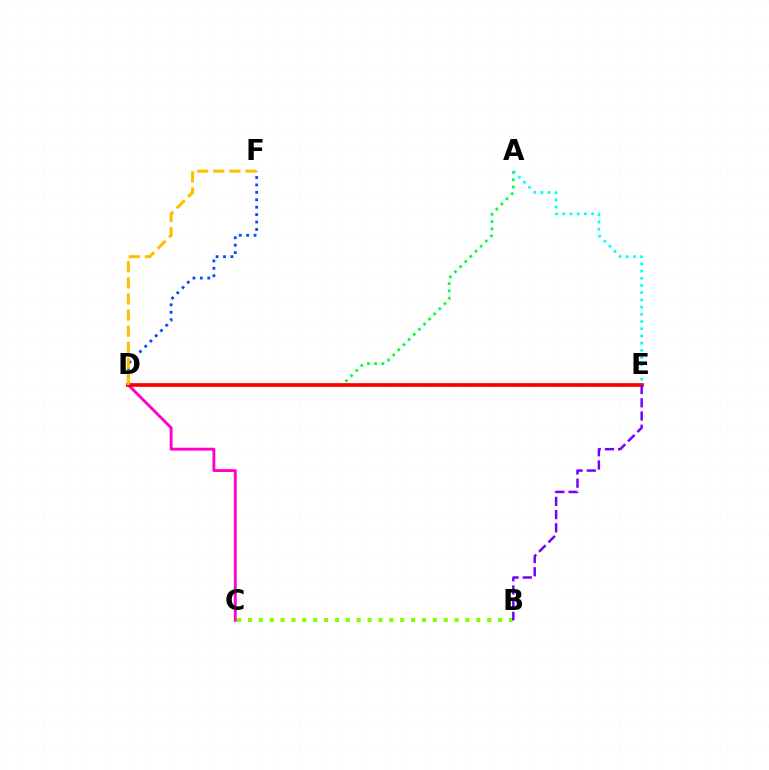{('D', 'F'): [{'color': '#004bff', 'line_style': 'dotted', 'thickness': 2.02}, {'color': '#ffbd00', 'line_style': 'dashed', 'thickness': 2.19}], ('B', 'C'): [{'color': '#84ff00', 'line_style': 'dotted', 'thickness': 2.95}], ('C', 'D'): [{'color': '#ff00cf', 'line_style': 'solid', 'thickness': 2.09}], ('A', 'D'): [{'color': '#00ff39', 'line_style': 'dotted', 'thickness': 1.97}], ('D', 'E'): [{'color': '#ff0000', 'line_style': 'solid', 'thickness': 2.68}], ('B', 'E'): [{'color': '#7200ff', 'line_style': 'dashed', 'thickness': 1.79}], ('A', 'E'): [{'color': '#00fff6', 'line_style': 'dotted', 'thickness': 1.96}]}